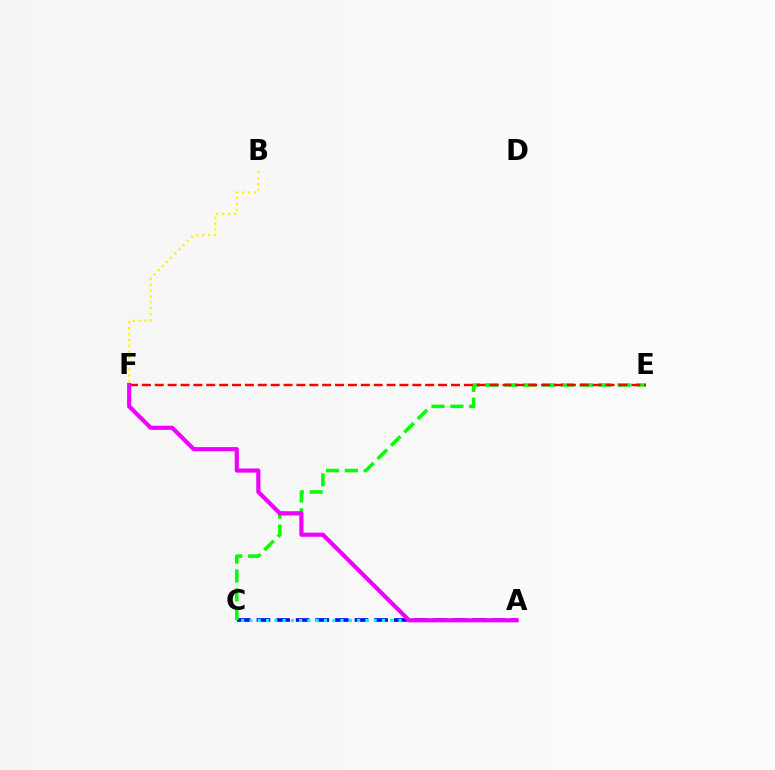{('A', 'C'): [{'color': '#0010ff', 'line_style': 'dashed', 'thickness': 2.66}, {'color': '#00fff6', 'line_style': 'dotted', 'thickness': 2.25}], ('B', 'F'): [{'color': '#fcf500', 'line_style': 'dotted', 'thickness': 1.6}], ('C', 'E'): [{'color': '#08ff00', 'line_style': 'dashed', 'thickness': 2.56}], ('E', 'F'): [{'color': '#ff0000', 'line_style': 'dashed', 'thickness': 1.75}], ('A', 'F'): [{'color': '#ee00ff', 'line_style': 'solid', 'thickness': 2.99}]}